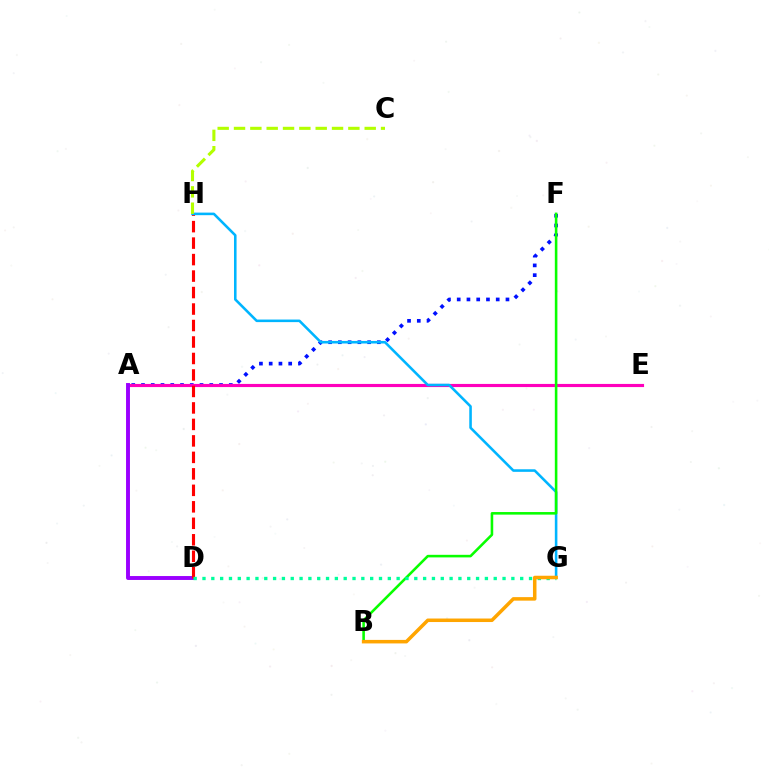{('A', 'F'): [{'color': '#0010ff', 'line_style': 'dotted', 'thickness': 2.65}], ('A', 'E'): [{'color': '#ff00bd', 'line_style': 'solid', 'thickness': 2.26}], ('A', 'D'): [{'color': '#9b00ff', 'line_style': 'solid', 'thickness': 2.82}], ('D', 'H'): [{'color': '#ff0000', 'line_style': 'dashed', 'thickness': 2.24}], ('G', 'H'): [{'color': '#00b5ff', 'line_style': 'solid', 'thickness': 1.85}], ('B', 'F'): [{'color': '#08ff00', 'line_style': 'solid', 'thickness': 1.86}], ('C', 'H'): [{'color': '#b3ff00', 'line_style': 'dashed', 'thickness': 2.22}], ('D', 'G'): [{'color': '#00ff9d', 'line_style': 'dotted', 'thickness': 2.4}], ('B', 'G'): [{'color': '#ffa500', 'line_style': 'solid', 'thickness': 2.53}]}